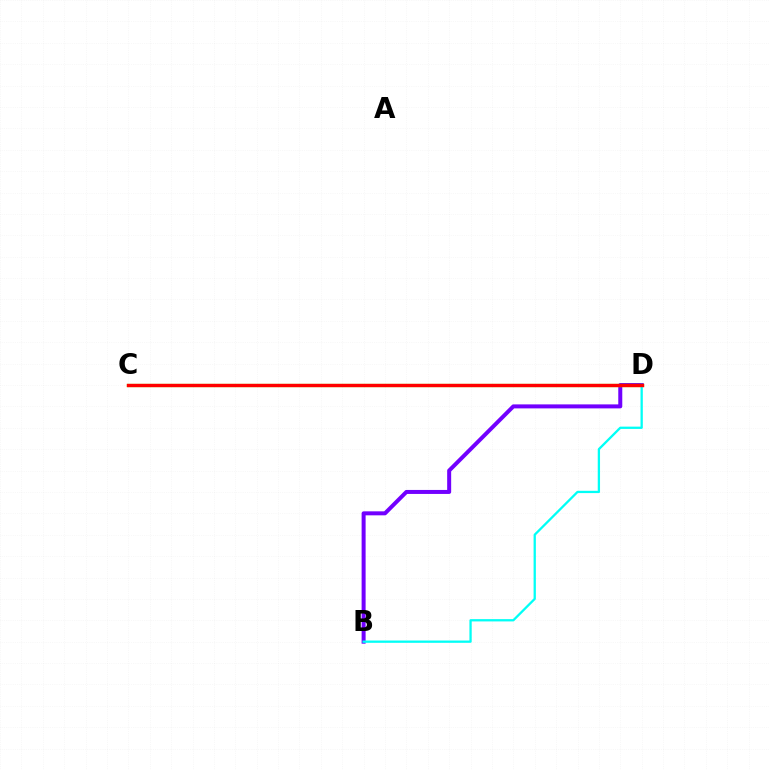{('B', 'D'): [{'color': '#7200ff', 'line_style': 'solid', 'thickness': 2.88}, {'color': '#00fff6', 'line_style': 'solid', 'thickness': 1.65}], ('C', 'D'): [{'color': '#84ff00', 'line_style': 'solid', 'thickness': 2.34}, {'color': '#ff0000', 'line_style': 'solid', 'thickness': 2.42}]}